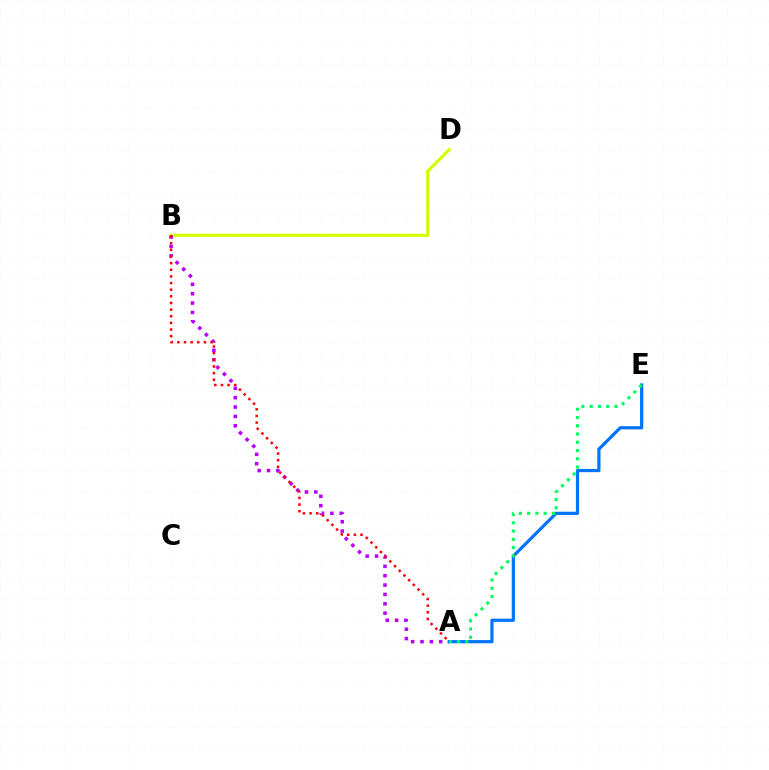{('B', 'D'): [{'color': '#d1ff00', 'line_style': 'solid', 'thickness': 2.28}], ('A', 'B'): [{'color': '#b900ff', 'line_style': 'dotted', 'thickness': 2.54}, {'color': '#ff0000', 'line_style': 'dotted', 'thickness': 1.8}], ('A', 'E'): [{'color': '#0074ff', 'line_style': 'solid', 'thickness': 2.31}, {'color': '#00ff5c', 'line_style': 'dotted', 'thickness': 2.24}]}